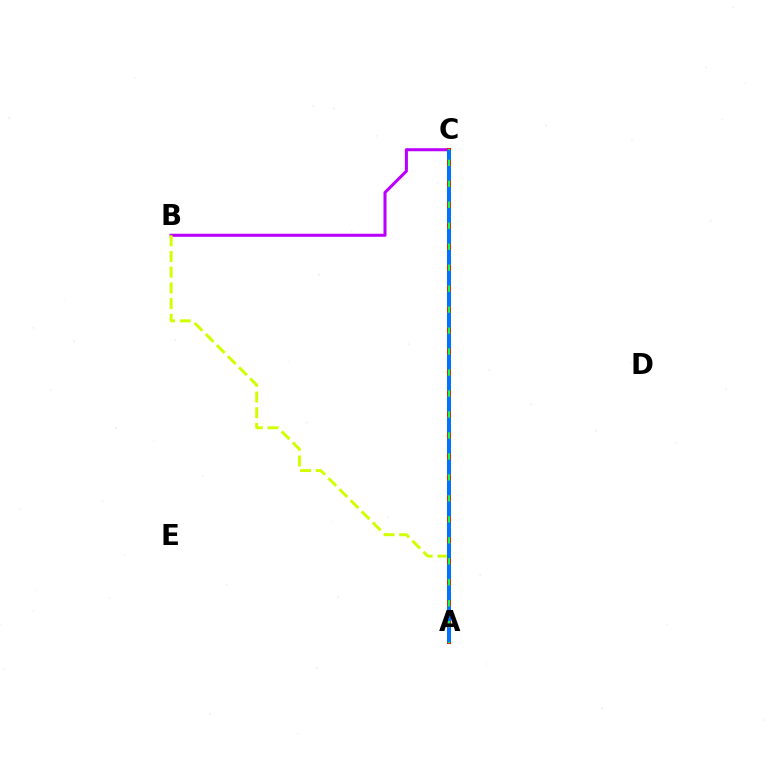{('B', 'C'): [{'color': '#b900ff', 'line_style': 'solid', 'thickness': 2.19}], ('A', 'B'): [{'color': '#d1ff00', 'line_style': 'dashed', 'thickness': 2.13}], ('A', 'C'): [{'color': '#ff0000', 'line_style': 'solid', 'thickness': 2.83}, {'color': '#00ff5c', 'line_style': 'solid', 'thickness': 1.61}, {'color': '#0074ff', 'line_style': 'dashed', 'thickness': 2.85}]}